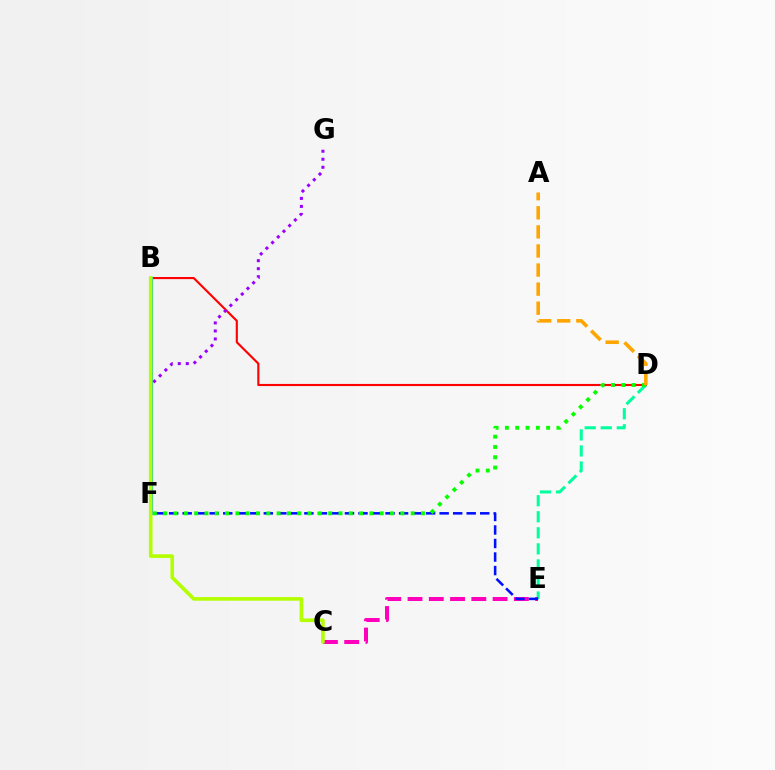{('B', 'D'): [{'color': '#ff0000', 'line_style': 'solid', 'thickness': 1.53}], ('D', 'E'): [{'color': '#00ff9d', 'line_style': 'dashed', 'thickness': 2.18}], ('F', 'G'): [{'color': '#9b00ff', 'line_style': 'dotted', 'thickness': 2.18}], ('B', 'F'): [{'color': '#00b5ff', 'line_style': 'solid', 'thickness': 2.26}], ('C', 'E'): [{'color': '#ff00bd', 'line_style': 'dashed', 'thickness': 2.89}], ('E', 'F'): [{'color': '#0010ff', 'line_style': 'dashed', 'thickness': 1.84}], ('D', 'F'): [{'color': '#08ff00', 'line_style': 'dotted', 'thickness': 2.8}], ('B', 'C'): [{'color': '#b3ff00', 'line_style': 'solid', 'thickness': 2.61}], ('A', 'D'): [{'color': '#ffa500', 'line_style': 'dashed', 'thickness': 2.59}]}